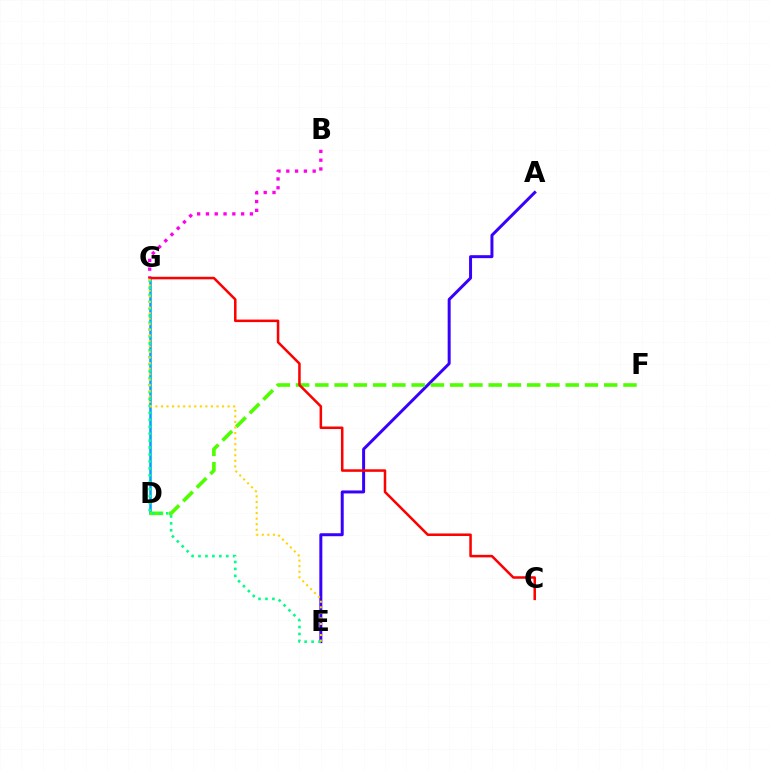{('D', 'G'): [{'color': '#009eff', 'line_style': 'solid', 'thickness': 1.81}], ('A', 'E'): [{'color': '#3700ff', 'line_style': 'solid', 'thickness': 2.14}], ('B', 'G'): [{'color': '#ff00ed', 'line_style': 'dotted', 'thickness': 2.39}], ('D', 'F'): [{'color': '#4fff00', 'line_style': 'dashed', 'thickness': 2.62}], ('E', 'G'): [{'color': '#00ff86', 'line_style': 'dotted', 'thickness': 1.89}, {'color': '#ffd500', 'line_style': 'dotted', 'thickness': 1.51}], ('C', 'G'): [{'color': '#ff0000', 'line_style': 'solid', 'thickness': 1.82}]}